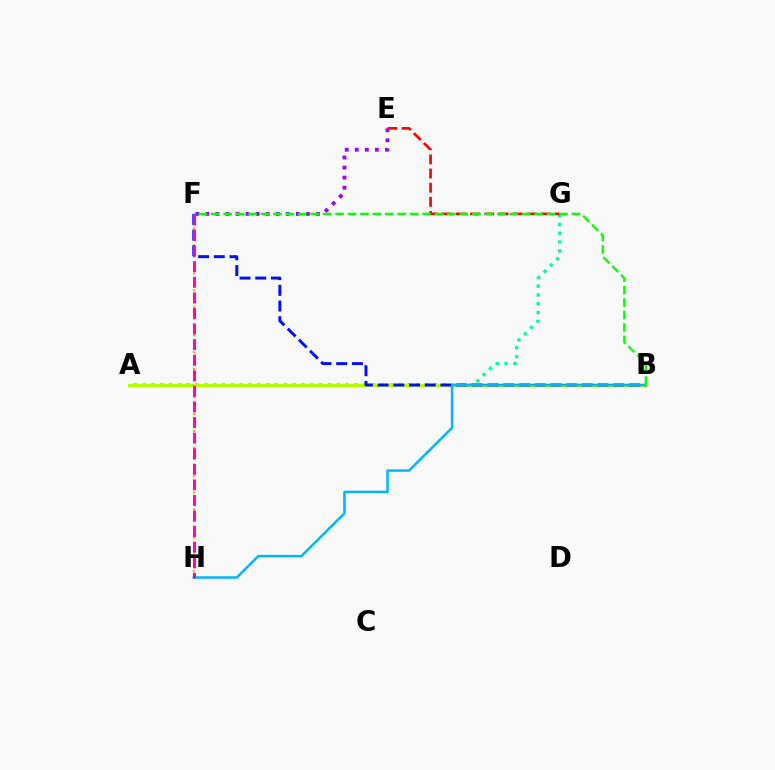{('A', 'G'): [{'color': '#00ff9d', 'line_style': 'dotted', 'thickness': 2.4}], ('A', 'B'): [{'color': '#b3ff00', 'line_style': 'solid', 'thickness': 2.34}], ('F', 'H'): [{'color': '#ffa500', 'line_style': 'dotted', 'thickness': 1.53}, {'color': '#ff00bd', 'line_style': 'dashed', 'thickness': 2.12}], ('E', 'F'): [{'color': '#9b00ff', 'line_style': 'dotted', 'thickness': 2.73}], ('E', 'G'): [{'color': '#ff0000', 'line_style': 'dashed', 'thickness': 1.92}], ('B', 'F'): [{'color': '#0010ff', 'line_style': 'dashed', 'thickness': 2.13}, {'color': '#08ff00', 'line_style': 'dashed', 'thickness': 1.69}], ('B', 'H'): [{'color': '#00b5ff', 'line_style': 'solid', 'thickness': 1.79}]}